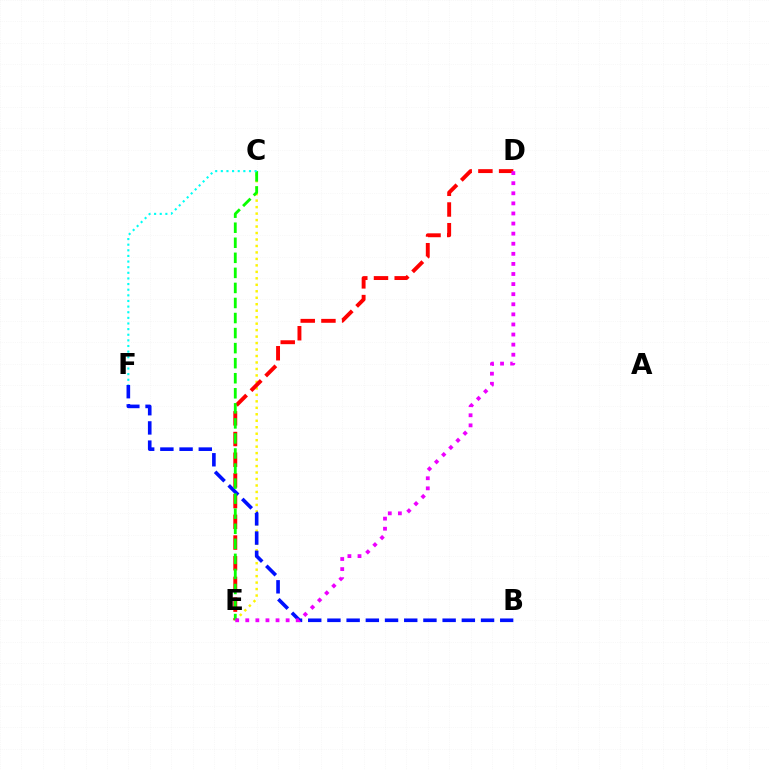{('C', 'E'): [{'color': '#fcf500', 'line_style': 'dotted', 'thickness': 1.76}, {'color': '#08ff00', 'line_style': 'dashed', 'thickness': 2.04}], ('D', 'E'): [{'color': '#ff0000', 'line_style': 'dashed', 'thickness': 2.81}, {'color': '#ee00ff', 'line_style': 'dotted', 'thickness': 2.74}], ('B', 'F'): [{'color': '#0010ff', 'line_style': 'dashed', 'thickness': 2.61}], ('C', 'F'): [{'color': '#00fff6', 'line_style': 'dotted', 'thickness': 1.53}]}